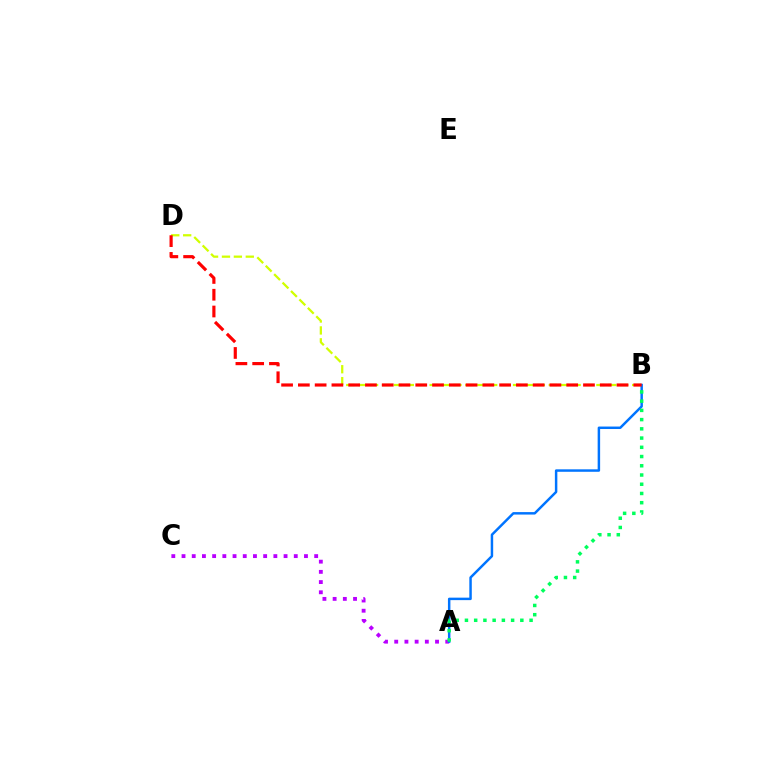{('A', 'C'): [{'color': '#b900ff', 'line_style': 'dotted', 'thickness': 2.77}], ('A', 'B'): [{'color': '#0074ff', 'line_style': 'solid', 'thickness': 1.78}, {'color': '#00ff5c', 'line_style': 'dotted', 'thickness': 2.51}], ('B', 'D'): [{'color': '#d1ff00', 'line_style': 'dashed', 'thickness': 1.62}, {'color': '#ff0000', 'line_style': 'dashed', 'thickness': 2.28}]}